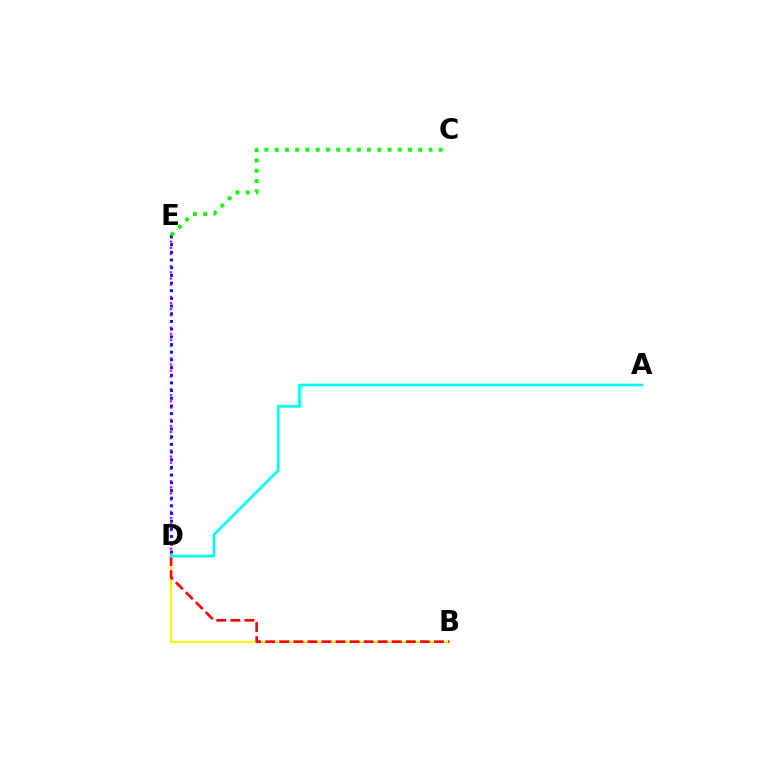{('D', 'E'): [{'color': '#ee00ff', 'line_style': 'dotted', 'thickness': 1.67}, {'color': '#0010ff', 'line_style': 'dotted', 'thickness': 2.09}], ('B', 'D'): [{'color': '#fcf500', 'line_style': 'solid', 'thickness': 1.5}, {'color': '#ff0000', 'line_style': 'dashed', 'thickness': 1.91}], ('C', 'E'): [{'color': '#08ff00', 'line_style': 'dotted', 'thickness': 2.79}], ('A', 'D'): [{'color': '#00fff6', 'line_style': 'solid', 'thickness': 1.93}]}